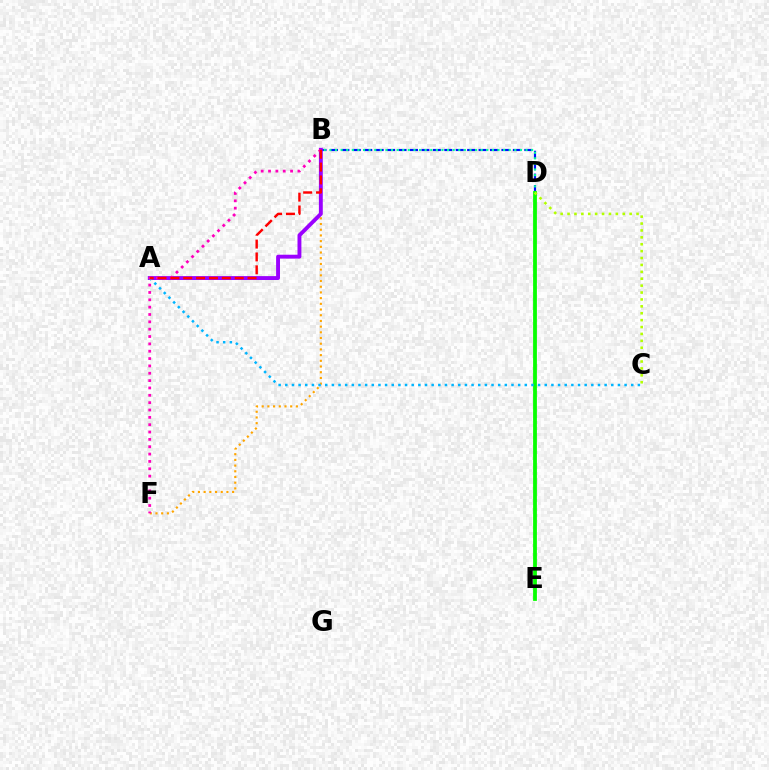{('B', 'D'): [{'color': '#0010ff', 'line_style': 'dashed', 'thickness': 1.55}, {'color': '#00ff9d', 'line_style': 'dotted', 'thickness': 1.52}], ('B', 'F'): [{'color': '#ffa500', 'line_style': 'dotted', 'thickness': 1.55}, {'color': '#ff00bd', 'line_style': 'dotted', 'thickness': 2.0}], ('D', 'E'): [{'color': '#08ff00', 'line_style': 'solid', 'thickness': 2.73}], ('A', 'B'): [{'color': '#9b00ff', 'line_style': 'solid', 'thickness': 2.8}, {'color': '#ff0000', 'line_style': 'dashed', 'thickness': 1.75}], ('A', 'C'): [{'color': '#00b5ff', 'line_style': 'dotted', 'thickness': 1.81}], ('C', 'D'): [{'color': '#b3ff00', 'line_style': 'dotted', 'thickness': 1.87}]}